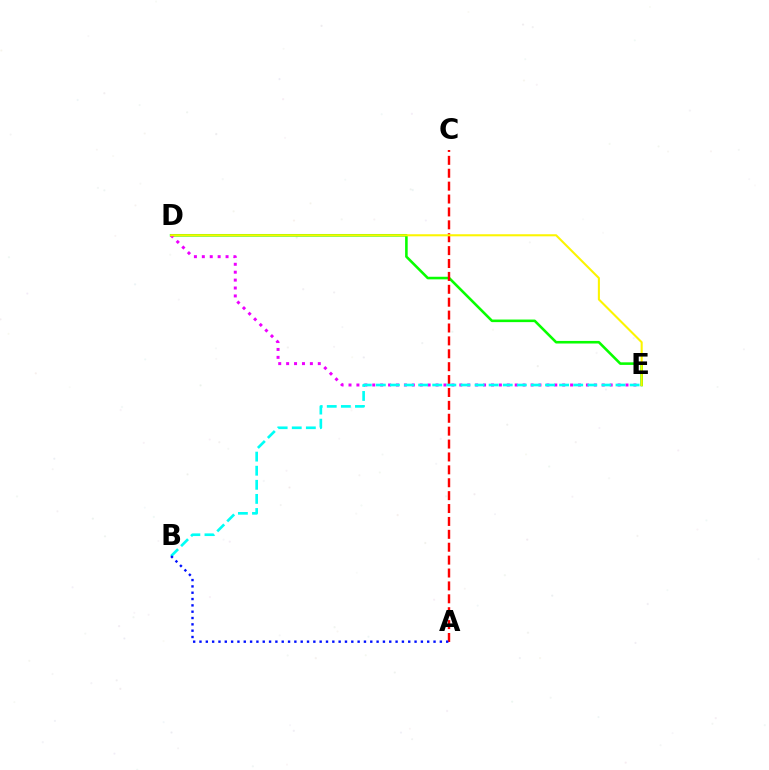{('D', 'E'): [{'color': '#08ff00', 'line_style': 'solid', 'thickness': 1.86}, {'color': '#ee00ff', 'line_style': 'dotted', 'thickness': 2.15}, {'color': '#fcf500', 'line_style': 'solid', 'thickness': 1.5}], ('A', 'C'): [{'color': '#ff0000', 'line_style': 'dashed', 'thickness': 1.75}], ('B', 'E'): [{'color': '#00fff6', 'line_style': 'dashed', 'thickness': 1.92}], ('A', 'B'): [{'color': '#0010ff', 'line_style': 'dotted', 'thickness': 1.72}]}